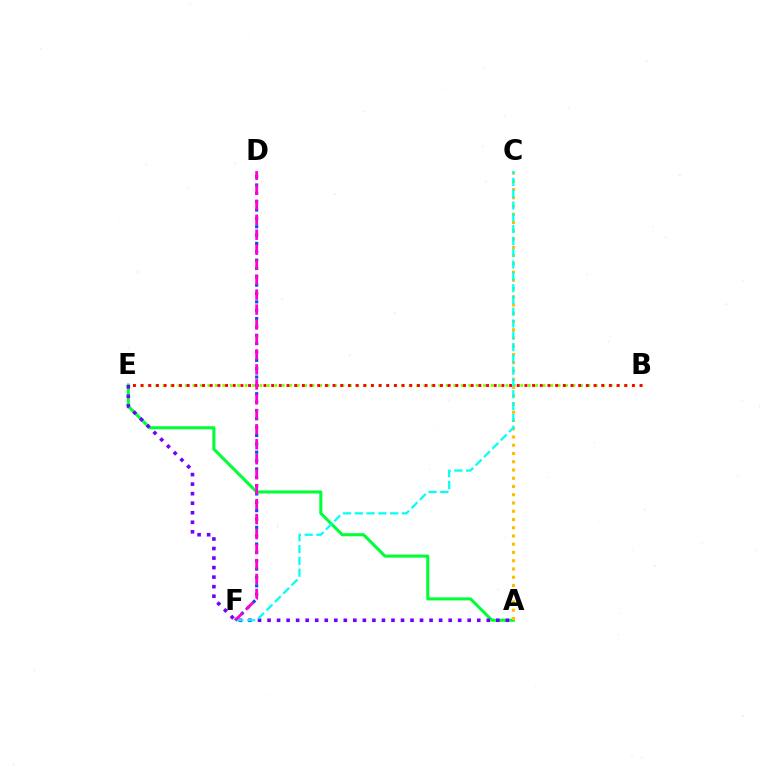{('A', 'E'): [{'color': '#00ff39', 'line_style': 'solid', 'thickness': 2.2}, {'color': '#7200ff', 'line_style': 'dotted', 'thickness': 2.59}], ('B', 'E'): [{'color': '#84ff00', 'line_style': 'dotted', 'thickness': 2.03}, {'color': '#ff0000', 'line_style': 'dotted', 'thickness': 2.09}], ('D', 'F'): [{'color': '#004bff', 'line_style': 'dotted', 'thickness': 2.27}, {'color': '#ff00cf', 'line_style': 'dashed', 'thickness': 2.03}], ('A', 'C'): [{'color': '#ffbd00', 'line_style': 'dotted', 'thickness': 2.24}], ('C', 'F'): [{'color': '#00fff6', 'line_style': 'dashed', 'thickness': 1.6}]}